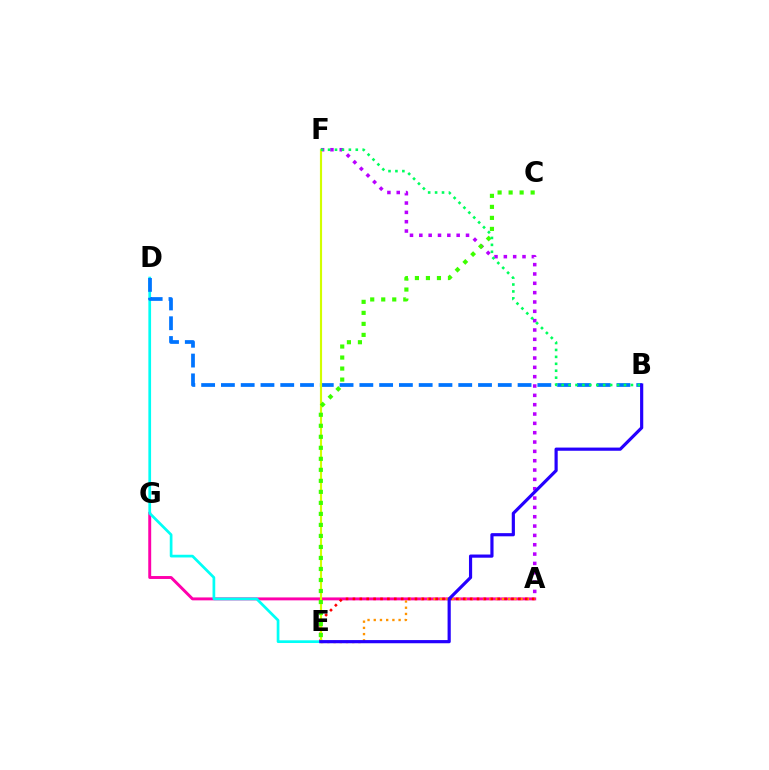{('A', 'G'): [{'color': '#ff00ac', 'line_style': 'solid', 'thickness': 2.11}], ('A', 'E'): [{'color': '#ff9400', 'line_style': 'dotted', 'thickness': 1.69}, {'color': '#ff0000', 'line_style': 'dotted', 'thickness': 1.87}], ('D', 'E'): [{'color': '#00fff6', 'line_style': 'solid', 'thickness': 1.95}], ('A', 'F'): [{'color': '#b900ff', 'line_style': 'dotted', 'thickness': 2.54}], ('B', 'D'): [{'color': '#0074ff', 'line_style': 'dashed', 'thickness': 2.69}], ('E', 'F'): [{'color': '#d1ff00', 'line_style': 'solid', 'thickness': 1.56}], ('C', 'E'): [{'color': '#3dff00', 'line_style': 'dotted', 'thickness': 2.99}], ('B', 'F'): [{'color': '#00ff5c', 'line_style': 'dotted', 'thickness': 1.88}], ('B', 'E'): [{'color': '#2500ff', 'line_style': 'solid', 'thickness': 2.29}]}